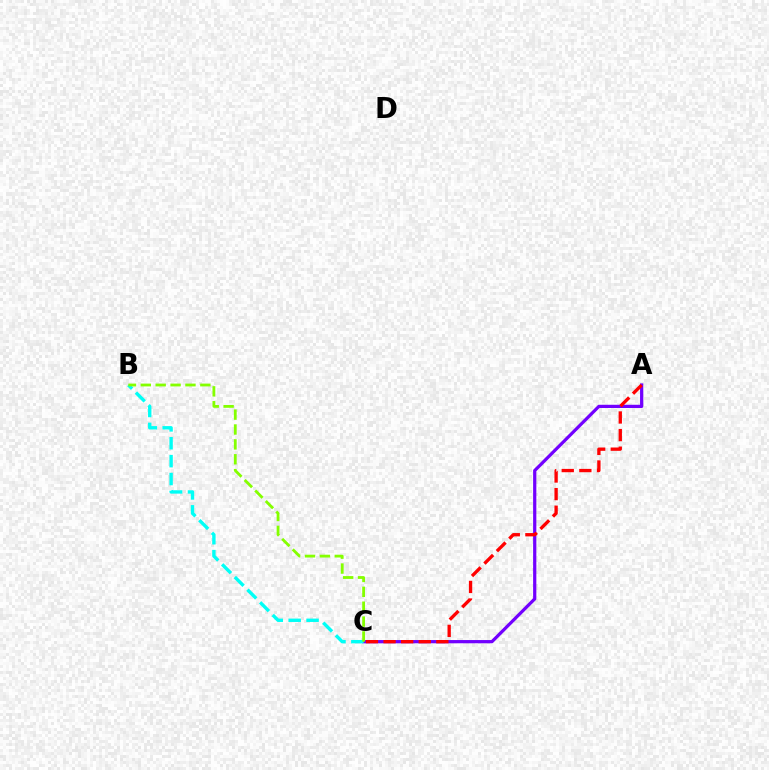{('A', 'C'): [{'color': '#7200ff', 'line_style': 'solid', 'thickness': 2.32}, {'color': '#ff0000', 'line_style': 'dashed', 'thickness': 2.39}], ('B', 'C'): [{'color': '#00fff6', 'line_style': 'dashed', 'thickness': 2.43}, {'color': '#84ff00', 'line_style': 'dashed', 'thickness': 2.02}]}